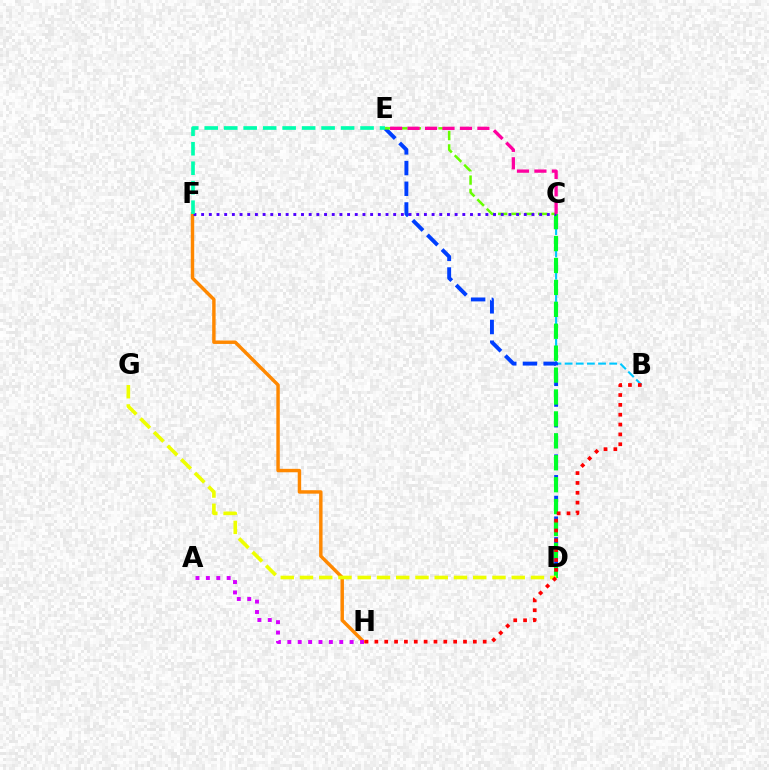{('B', 'C'): [{'color': '#00c7ff', 'line_style': 'dashed', 'thickness': 1.51}], ('D', 'E'): [{'color': '#003fff', 'line_style': 'dashed', 'thickness': 2.81}], ('C', 'D'): [{'color': '#00ff27', 'line_style': 'dashed', 'thickness': 2.98}], ('F', 'H'): [{'color': '#ff8800', 'line_style': 'solid', 'thickness': 2.47}], ('D', 'G'): [{'color': '#eeff00', 'line_style': 'dashed', 'thickness': 2.62}], ('B', 'H'): [{'color': '#ff0000', 'line_style': 'dotted', 'thickness': 2.68}], ('C', 'E'): [{'color': '#66ff00', 'line_style': 'dashed', 'thickness': 1.81}, {'color': '#ff00a0', 'line_style': 'dashed', 'thickness': 2.37}], ('A', 'H'): [{'color': '#d600ff', 'line_style': 'dotted', 'thickness': 2.82}], ('C', 'F'): [{'color': '#4f00ff', 'line_style': 'dotted', 'thickness': 2.09}], ('E', 'F'): [{'color': '#00ffaf', 'line_style': 'dashed', 'thickness': 2.65}]}